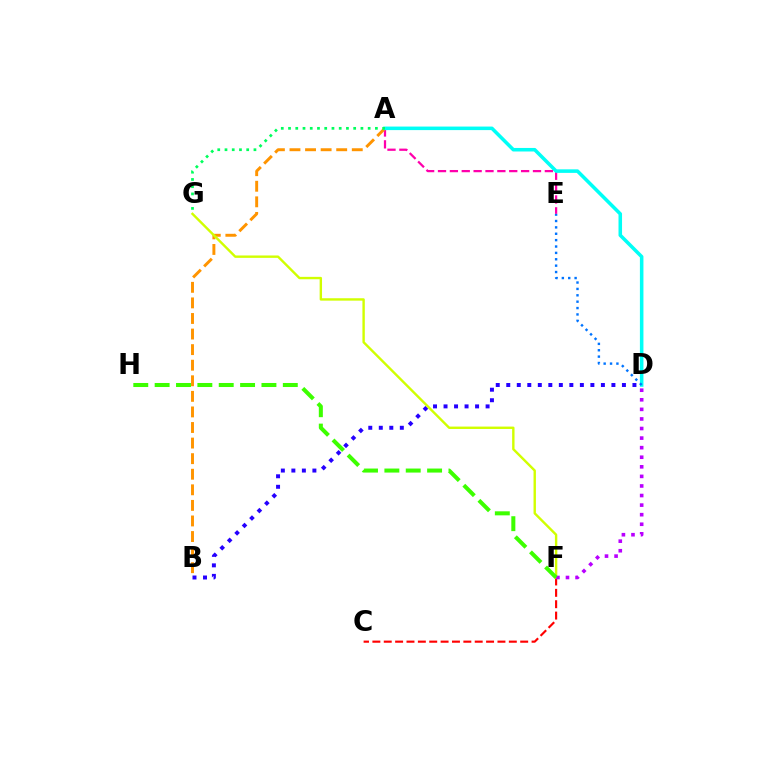{('C', 'F'): [{'color': '#ff0000', 'line_style': 'dashed', 'thickness': 1.54}], ('A', 'E'): [{'color': '#ff00ac', 'line_style': 'dashed', 'thickness': 1.61}], ('A', 'B'): [{'color': '#ff9400', 'line_style': 'dashed', 'thickness': 2.12}], ('B', 'D'): [{'color': '#2500ff', 'line_style': 'dotted', 'thickness': 2.86}], ('A', 'D'): [{'color': '#00fff6', 'line_style': 'solid', 'thickness': 2.55}], ('A', 'G'): [{'color': '#00ff5c', 'line_style': 'dotted', 'thickness': 1.97}], ('F', 'G'): [{'color': '#d1ff00', 'line_style': 'solid', 'thickness': 1.73}], ('D', 'F'): [{'color': '#b900ff', 'line_style': 'dotted', 'thickness': 2.6}], ('F', 'H'): [{'color': '#3dff00', 'line_style': 'dashed', 'thickness': 2.9}], ('D', 'E'): [{'color': '#0074ff', 'line_style': 'dotted', 'thickness': 1.73}]}